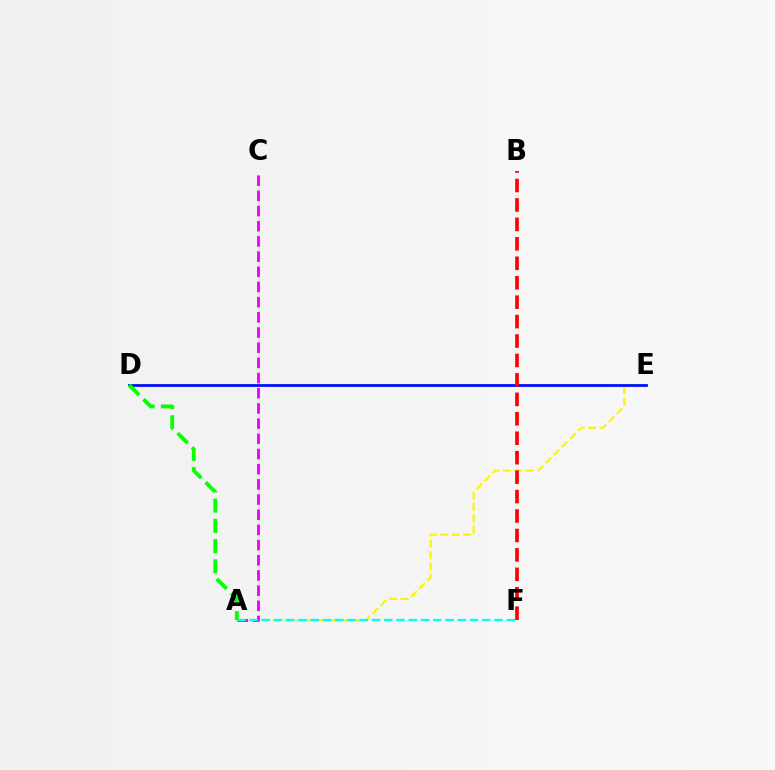{('A', 'E'): [{'color': '#fcf500', 'line_style': 'dashed', 'thickness': 1.55}], ('A', 'C'): [{'color': '#ee00ff', 'line_style': 'dashed', 'thickness': 2.06}], ('A', 'F'): [{'color': '#00fff6', 'line_style': 'dashed', 'thickness': 1.66}], ('D', 'E'): [{'color': '#0010ff', 'line_style': 'solid', 'thickness': 2.01}], ('B', 'F'): [{'color': '#ff0000', 'line_style': 'dashed', 'thickness': 2.64}], ('A', 'D'): [{'color': '#08ff00', 'line_style': 'dashed', 'thickness': 2.75}]}